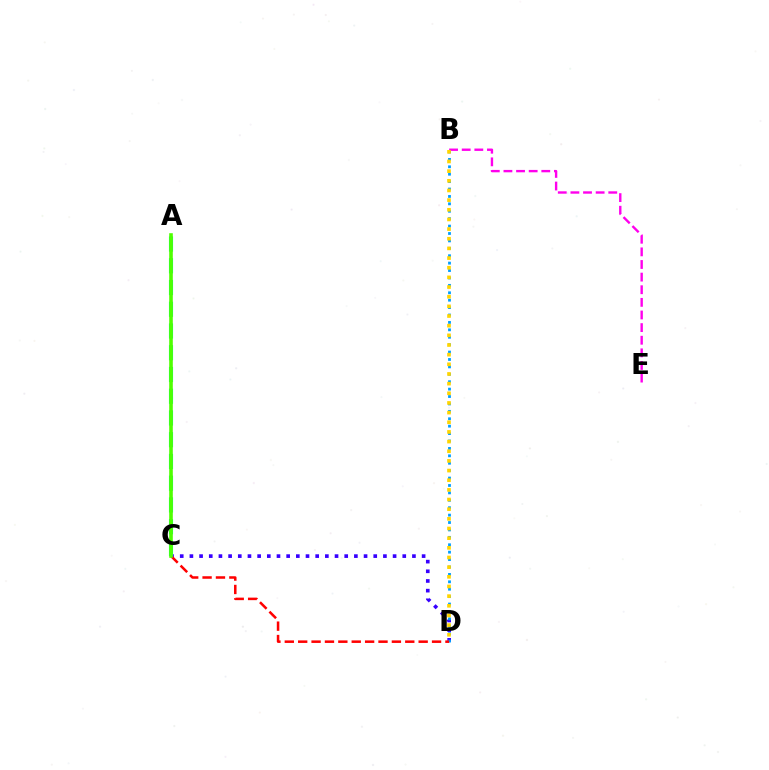{('C', 'D'): [{'color': '#3700ff', 'line_style': 'dotted', 'thickness': 2.63}, {'color': '#ff0000', 'line_style': 'dashed', 'thickness': 1.82}], ('A', 'C'): [{'color': '#00ff86', 'line_style': 'dashed', 'thickness': 2.95}, {'color': '#4fff00', 'line_style': 'solid', 'thickness': 2.59}], ('B', 'E'): [{'color': '#ff00ed', 'line_style': 'dashed', 'thickness': 1.71}], ('B', 'D'): [{'color': '#009eff', 'line_style': 'dotted', 'thickness': 2.01}, {'color': '#ffd500', 'line_style': 'dotted', 'thickness': 2.62}]}